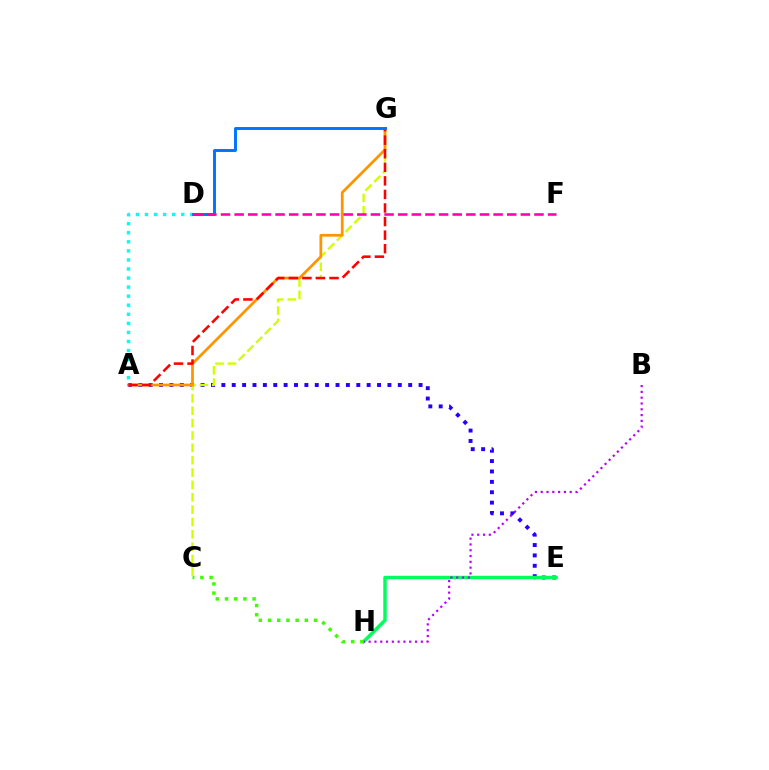{('A', 'D'): [{'color': '#00fff6', 'line_style': 'dotted', 'thickness': 2.46}], ('A', 'E'): [{'color': '#2500ff', 'line_style': 'dotted', 'thickness': 2.82}], ('C', 'G'): [{'color': '#d1ff00', 'line_style': 'dashed', 'thickness': 1.68}], ('E', 'H'): [{'color': '#00ff5c', 'line_style': 'solid', 'thickness': 2.48}], ('A', 'G'): [{'color': '#ff9400', 'line_style': 'solid', 'thickness': 1.97}, {'color': '#ff0000', 'line_style': 'dashed', 'thickness': 1.84}], ('D', 'G'): [{'color': '#0074ff', 'line_style': 'solid', 'thickness': 2.11}], ('B', 'H'): [{'color': '#b900ff', 'line_style': 'dotted', 'thickness': 1.58}], ('D', 'F'): [{'color': '#ff00ac', 'line_style': 'dashed', 'thickness': 1.85}], ('C', 'H'): [{'color': '#3dff00', 'line_style': 'dotted', 'thickness': 2.5}]}